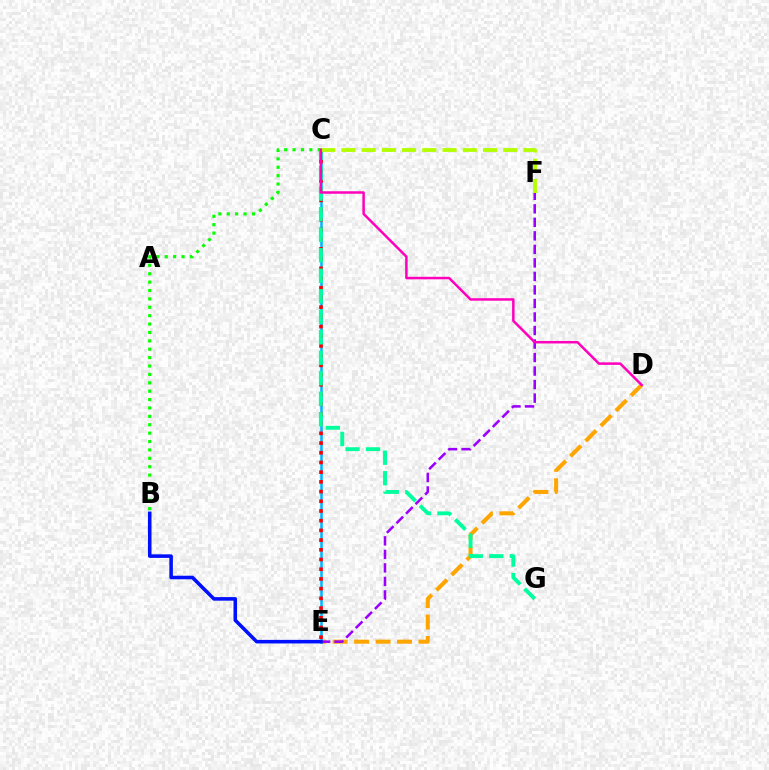{('D', 'E'): [{'color': '#ffa500', 'line_style': 'dashed', 'thickness': 2.91}], ('C', 'E'): [{'color': '#00b5ff', 'line_style': 'solid', 'thickness': 1.82}, {'color': '#ff0000', 'line_style': 'dotted', 'thickness': 2.64}], ('E', 'F'): [{'color': '#9b00ff', 'line_style': 'dashed', 'thickness': 1.84}], ('B', 'C'): [{'color': '#08ff00', 'line_style': 'dotted', 'thickness': 2.28}], ('B', 'E'): [{'color': '#0010ff', 'line_style': 'solid', 'thickness': 2.56}], ('C', 'G'): [{'color': '#00ff9d', 'line_style': 'dashed', 'thickness': 2.79}], ('C', 'F'): [{'color': '#b3ff00', 'line_style': 'dashed', 'thickness': 2.75}], ('C', 'D'): [{'color': '#ff00bd', 'line_style': 'solid', 'thickness': 1.8}]}